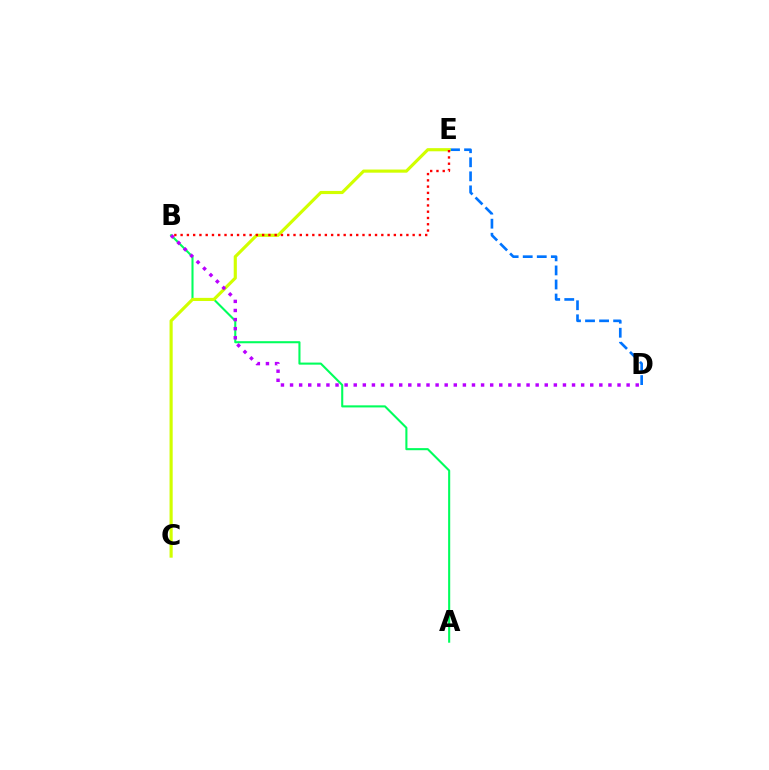{('A', 'B'): [{'color': '#00ff5c', 'line_style': 'solid', 'thickness': 1.5}], ('D', 'E'): [{'color': '#0074ff', 'line_style': 'dashed', 'thickness': 1.91}], ('C', 'E'): [{'color': '#d1ff00', 'line_style': 'solid', 'thickness': 2.26}], ('B', 'D'): [{'color': '#b900ff', 'line_style': 'dotted', 'thickness': 2.47}], ('B', 'E'): [{'color': '#ff0000', 'line_style': 'dotted', 'thickness': 1.7}]}